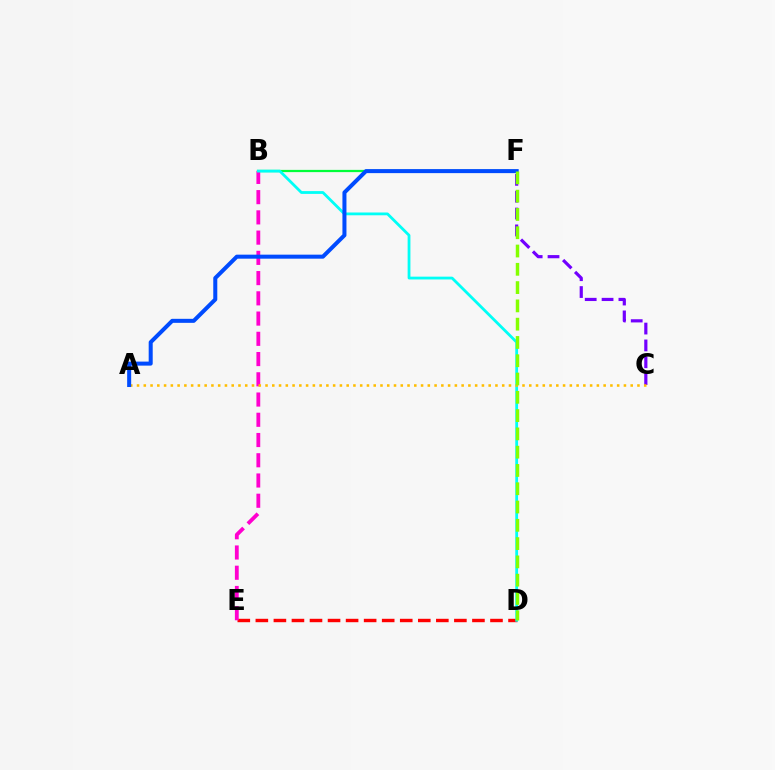{('C', 'F'): [{'color': '#7200ff', 'line_style': 'dashed', 'thickness': 2.29}], ('B', 'F'): [{'color': '#00ff39', 'line_style': 'solid', 'thickness': 1.62}], ('D', 'E'): [{'color': '#ff0000', 'line_style': 'dashed', 'thickness': 2.45}], ('B', 'E'): [{'color': '#ff00cf', 'line_style': 'dashed', 'thickness': 2.75}], ('B', 'D'): [{'color': '#00fff6', 'line_style': 'solid', 'thickness': 2.01}], ('A', 'C'): [{'color': '#ffbd00', 'line_style': 'dotted', 'thickness': 1.84}], ('A', 'F'): [{'color': '#004bff', 'line_style': 'solid', 'thickness': 2.9}], ('D', 'F'): [{'color': '#84ff00', 'line_style': 'dashed', 'thickness': 2.48}]}